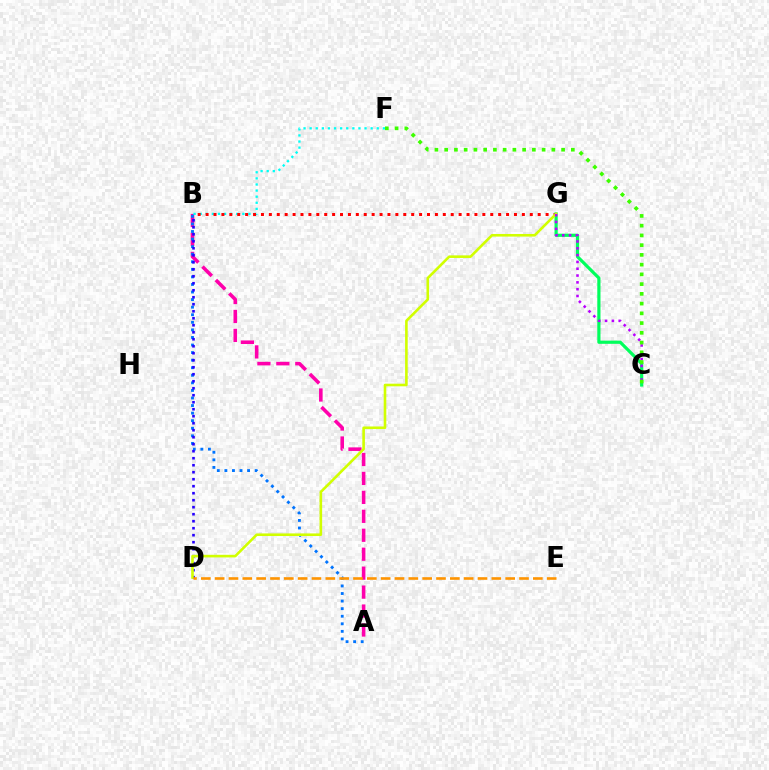{('A', 'B'): [{'color': '#ff00ac', 'line_style': 'dashed', 'thickness': 2.57}, {'color': '#0074ff', 'line_style': 'dotted', 'thickness': 2.06}], ('B', 'D'): [{'color': '#2500ff', 'line_style': 'dotted', 'thickness': 1.9}], ('B', 'F'): [{'color': '#00fff6', 'line_style': 'dotted', 'thickness': 1.66}], ('B', 'G'): [{'color': '#ff0000', 'line_style': 'dotted', 'thickness': 2.15}], ('C', 'G'): [{'color': '#00ff5c', 'line_style': 'solid', 'thickness': 2.3}, {'color': '#b900ff', 'line_style': 'dotted', 'thickness': 1.85}], ('D', 'G'): [{'color': '#d1ff00', 'line_style': 'solid', 'thickness': 1.88}], ('C', 'F'): [{'color': '#3dff00', 'line_style': 'dotted', 'thickness': 2.65}], ('D', 'E'): [{'color': '#ff9400', 'line_style': 'dashed', 'thickness': 1.88}]}